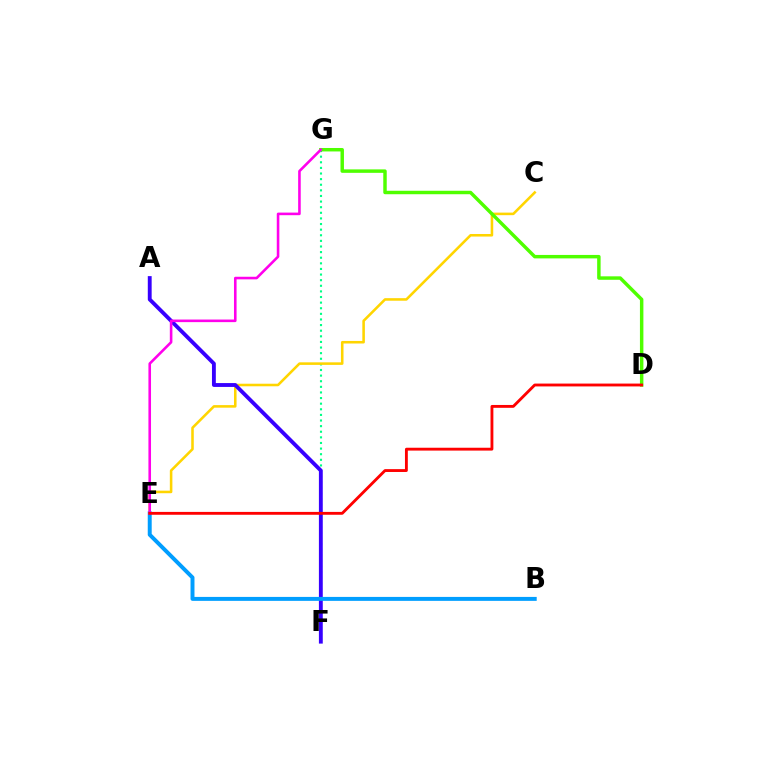{('F', 'G'): [{'color': '#00ff86', 'line_style': 'dotted', 'thickness': 1.53}], ('C', 'E'): [{'color': '#ffd500', 'line_style': 'solid', 'thickness': 1.85}], ('A', 'F'): [{'color': '#3700ff', 'line_style': 'solid', 'thickness': 2.78}], ('D', 'G'): [{'color': '#4fff00', 'line_style': 'solid', 'thickness': 2.49}], ('B', 'E'): [{'color': '#009eff', 'line_style': 'solid', 'thickness': 2.85}], ('E', 'G'): [{'color': '#ff00ed', 'line_style': 'solid', 'thickness': 1.87}], ('D', 'E'): [{'color': '#ff0000', 'line_style': 'solid', 'thickness': 2.05}]}